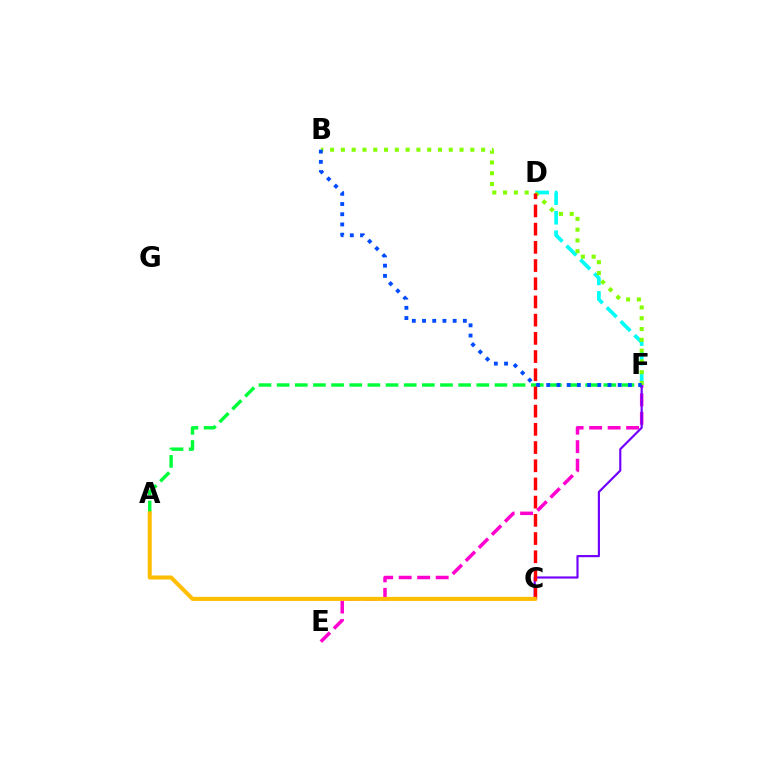{('D', 'F'): [{'color': '#00fff6', 'line_style': 'dashed', 'thickness': 2.66}], ('E', 'F'): [{'color': '#ff00cf', 'line_style': 'dashed', 'thickness': 2.51}], ('A', 'F'): [{'color': '#00ff39', 'line_style': 'dashed', 'thickness': 2.47}], ('C', 'F'): [{'color': '#7200ff', 'line_style': 'solid', 'thickness': 1.56}], ('B', 'F'): [{'color': '#84ff00', 'line_style': 'dotted', 'thickness': 2.93}, {'color': '#004bff', 'line_style': 'dotted', 'thickness': 2.77}], ('C', 'D'): [{'color': '#ff0000', 'line_style': 'dashed', 'thickness': 2.47}], ('A', 'C'): [{'color': '#ffbd00', 'line_style': 'solid', 'thickness': 2.9}]}